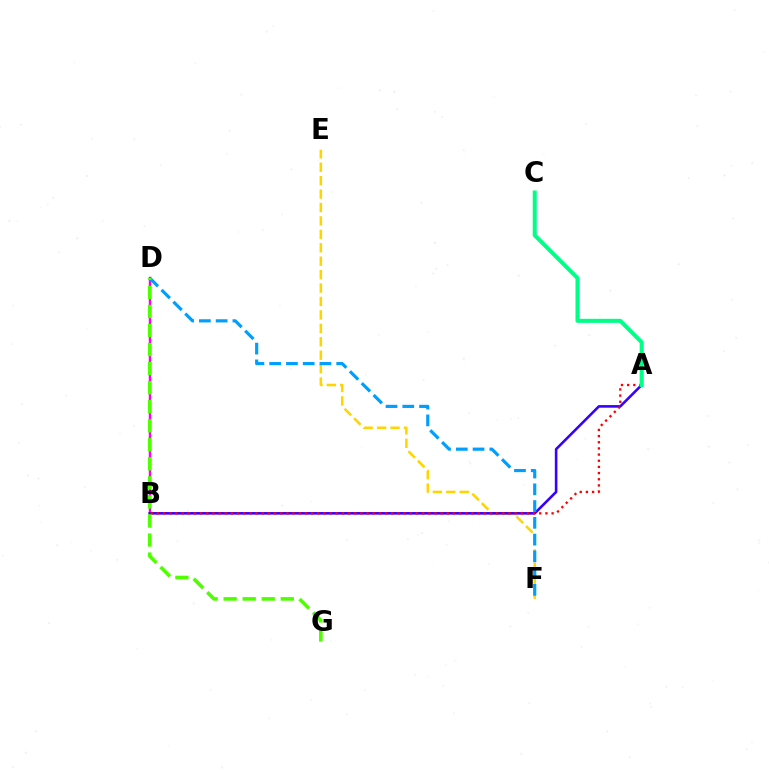{('E', 'F'): [{'color': '#ffd500', 'line_style': 'dashed', 'thickness': 1.82}], ('B', 'D'): [{'color': '#ff00ed', 'line_style': 'solid', 'thickness': 1.77}], ('A', 'B'): [{'color': '#3700ff', 'line_style': 'solid', 'thickness': 1.86}, {'color': '#ff0000', 'line_style': 'dotted', 'thickness': 1.68}], ('D', 'F'): [{'color': '#009eff', 'line_style': 'dashed', 'thickness': 2.28}], ('A', 'C'): [{'color': '#00ff86', 'line_style': 'solid', 'thickness': 2.89}], ('D', 'G'): [{'color': '#4fff00', 'line_style': 'dashed', 'thickness': 2.59}]}